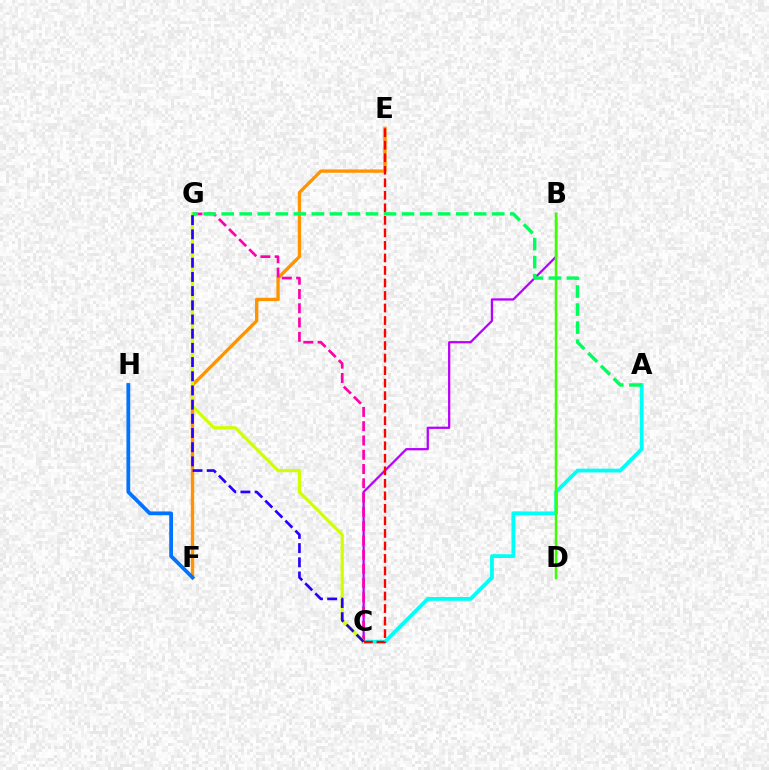{('A', 'C'): [{'color': '#00fff6', 'line_style': 'solid', 'thickness': 2.73}], ('B', 'C'): [{'color': '#b900ff', 'line_style': 'solid', 'thickness': 1.62}], ('E', 'F'): [{'color': '#ff9400', 'line_style': 'solid', 'thickness': 2.41}], ('C', 'G'): [{'color': '#ff00ac', 'line_style': 'dashed', 'thickness': 1.94}, {'color': '#d1ff00', 'line_style': 'solid', 'thickness': 2.31}, {'color': '#2500ff', 'line_style': 'dashed', 'thickness': 1.93}], ('F', 'H'): [{'color': '#0074ff', 'line_style': 'solid', 'thickness': 2.72}], ('B', 'D'): [{'color': '#3dff00', 'line_style': 'solid', 'thickness': 1.8}], ('A', 'G'): [{'color': '#00ff5c', 'line_style': 'dashed', 'thickness': 2.45}], ('C', 'E'): [{'color': '#ff0000', 'line_style': 'dashed', 'thickness': 1.7}]}